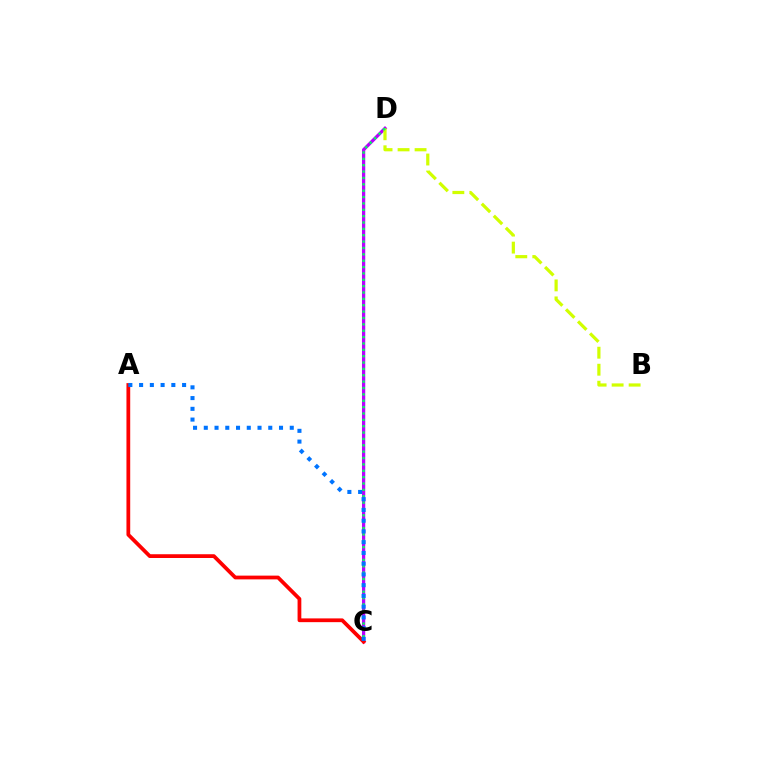{('C', 'D'): [{'color': '#b900ff', 'line_style': 'solid', 'thickness': 2.35}, {'color': '#00ff5c', 'line_style': 'dotted', 'thickness': 1.73}], ('B', 'D'): [{'color': '#d1ff00', 'line_style': 'dashed', 'thickness': 2.31}], ('A', 'C'): [{'color': '#ff0000', 'line_style': 'solid', 'thickness': 2.71}, {'color': '#0074ff', 'line_style': 'dotted', 'thickness': 2.92}]}